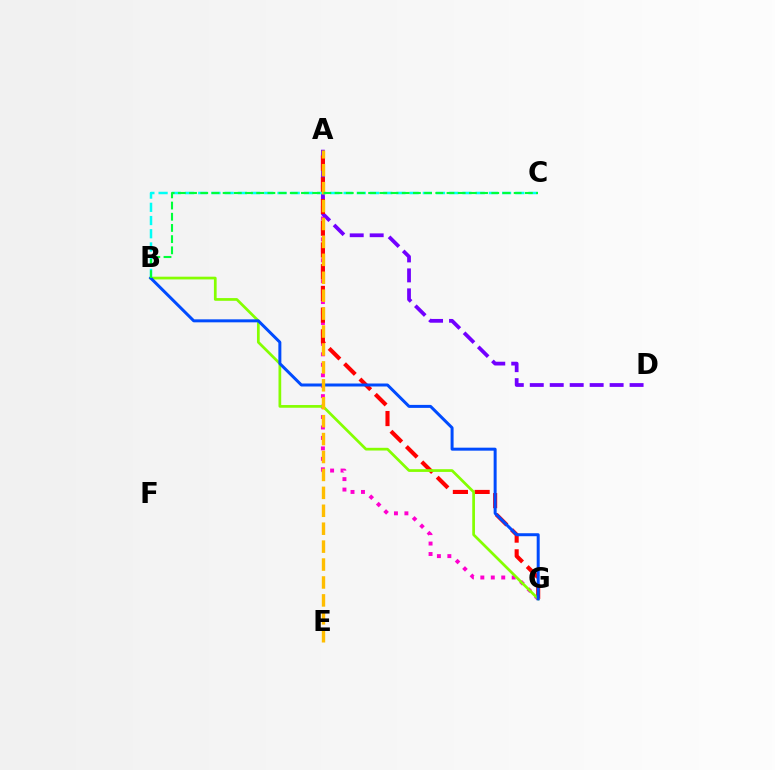{('A', 'G'): [{'color': '#ff00cf', 'line_style': 'dotted', 'thickness': 2.84}, {'color': '#ff0000', 'line_style': 'dashed', 'thickness': 2.95}], ('A', 'D'): [{'color': '#7200ff', 'line_style': 'dashed', 'thickness': 2.71}], ('B', 'C'): [{'color': '#00fff6', 'line_style': 'dashed', 'thickness': 1.79}, {'color': '#00ff39', 'line_style': 'dashed', 'thickness': 1.52}], ('B', 'G'): [{'color': '#84ff00', 'line_style': 'solid', 'thickness': 1.96}, {'color': '#004bff', 'line_style': 'solid', 'thickness': 2.15}], ('A', 'E'): [{'color': '#ffbd00', 'line_style': 'dashed', 'thickness': 2.43}]}